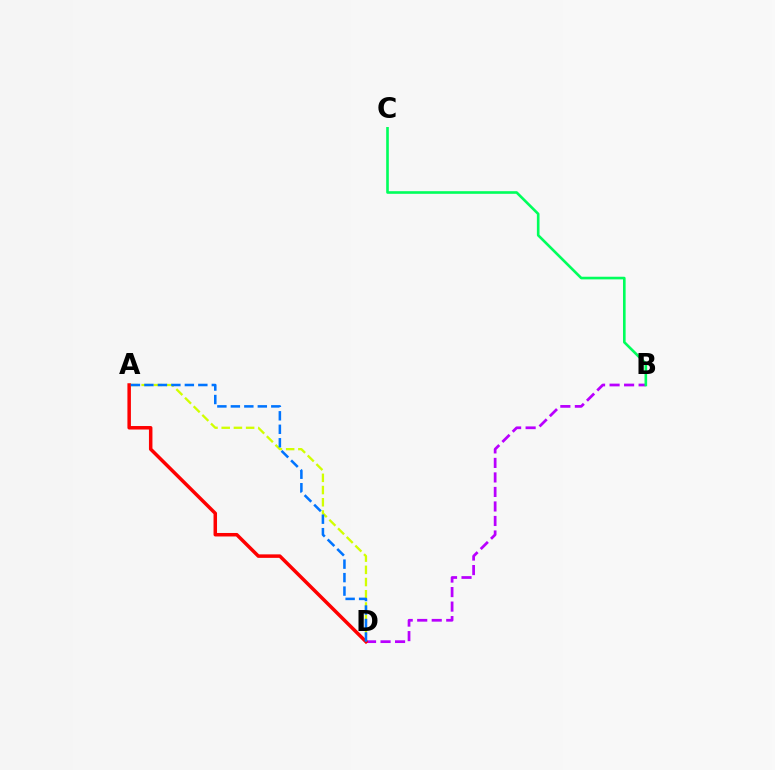{('A', 'D'): [{'color': '#d1ff00', 'line_style': 'dashed', 'thickness': 1.66}, {'color': '#ff0000', 'line_style': 'solid', 'thickness': 2.52}, {'color': '#0074ff', 'line_style': 'dashed', 'thickness': 1.83}], ('B', 'D'): [{'color': '#b900ff', 'line_style': 'dashed', 'thickness': 1.97}], ('B', 'C'): [{'color': '#00ff5c', 'line_style': 'solid', 'thickness': 1.89}]}